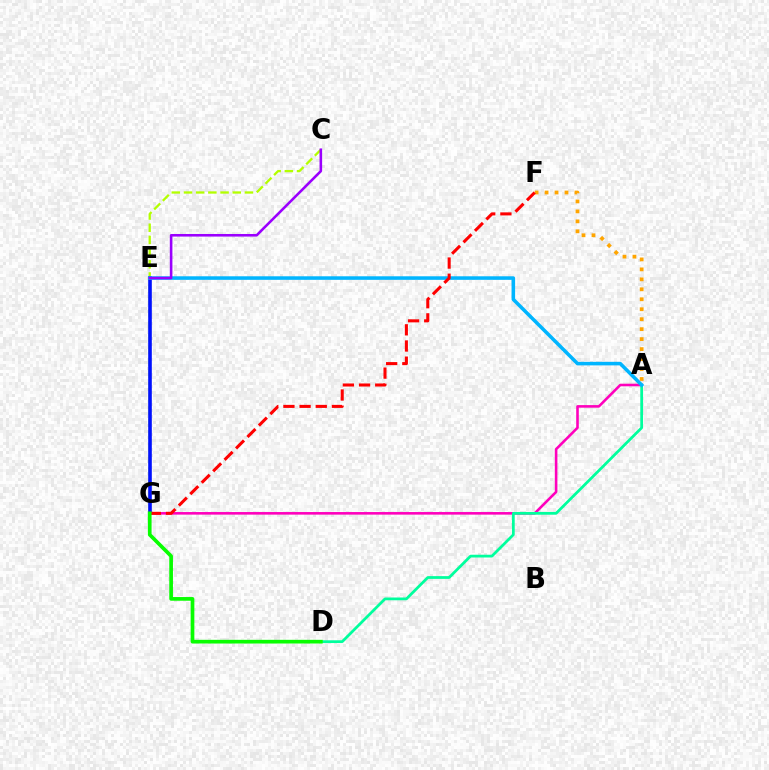{('A', 'G'): [{'color': '#ff00bd', 'line_style': 'solid', 'thickness': 1.86}], ('A', 'F'): [{'color': '#ffa500', 'line_style': 'dotted', 'thickness': 2.71}], ('A', 'D'): [{'color': '#00ff9d', 'line_style': 'solid', 'thickness': 1.99}], ('C', 'G'): [{'color': '#b3ff00', 'line_style': 'dashed', 'thickness': 1.66}], ('E', 'G'): [{'color': '#0010ff', 'line_style': 'solid', 'thickness': 2.6}], ('A', 'E'): [{'color': '#00b5ff', 'line_style': 'solid', 'thickness': 2.55}], ('F', 'G'): [{'color': '#ff0000', 'line_style': 'dashed', 'thickness': 2.2}], ('C', 'E'): [{'color': '#9b00ff', 'line_style': 'solid', 'thickness': 1.86}], ('D', 'G'): [{'color': '#08ff00', 'line_style': 'solid', 'thickness': 2.66}]}